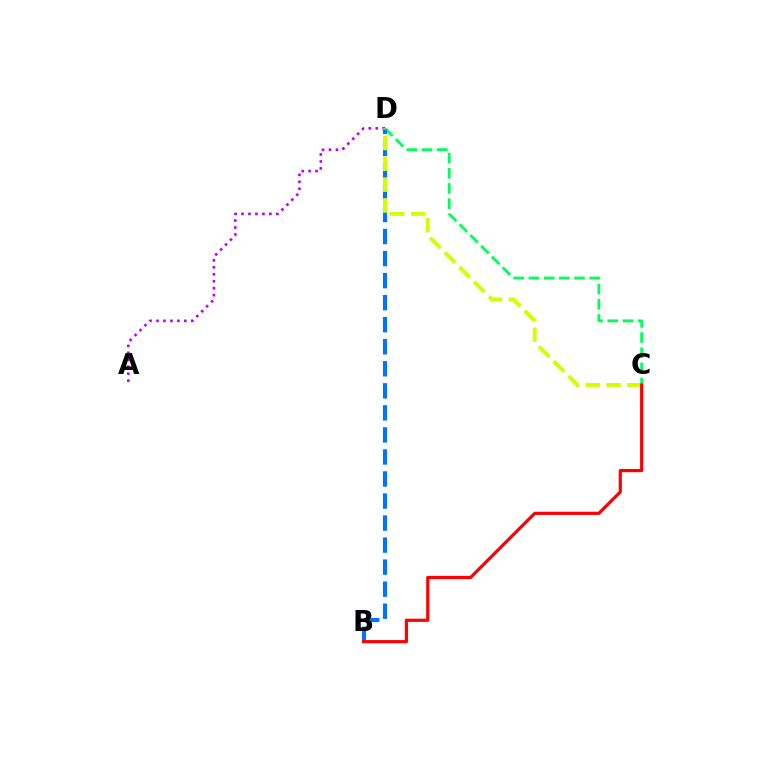{('C', 'D'): [{'color': '#00ff5c', 'line_style': 'dashed', 'thickness': 2.07}, {'color': '#d1ff00', 'line_style': 'dashed', 'thickness': 2.83}], ('A', 'D'): [{'color': '#b900ff', 'line_style': 'dotted', 'thickness': 1.89}], ('B', 'D'): [{'color': '#0074ff', 'line_style': 'dashed', 'thickness': 2.99}], ('B', 'C'): [{'color': '#ff0000', 'line_style': 'solid', 'thickness': 2.3}]}